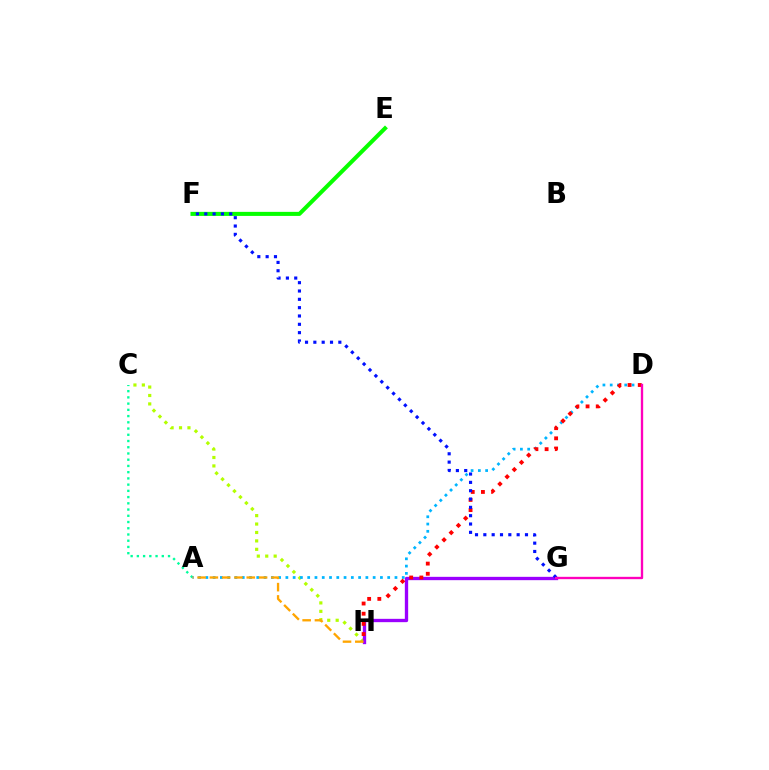{('C', 'H'): [{'color': '#b3ff00', 'line_style': 'dotted', 'thickness': 2.29}], ('G', 'H'): [{'color': '#9b00ff', 'line_style': 'solid', 'thickness': 2.4}], ('A', 'C'): [{'color': '#00ff9d', 'line_style': 'dotted', 'thickness': 1.69}], ('A', 'D'): [{'color': '#00b5ff', 'line_style': 'dotted', 'thickness': 1.98}], ('A', 'H'): [{'color': '#ffa500', 'line_style': 'dashed', 'thickness': 1.67}], ('E', 'F'): [{'color': '#08ff00', 'line_style': 'solid', 'thickness': 2.91}], ('D', 'H'): [{'color': '#ff0000', 'line_style': 'dotted', 'thickness': 2.76}], ('F', 'G'): [{'color': '#0010ff', 'line_style': 'dotted', 'thickness': 2.26}], ('D', 'G'): [{'color': '#ff00bd', 'line_style': 'solid', 'thickness': 1.69}]}